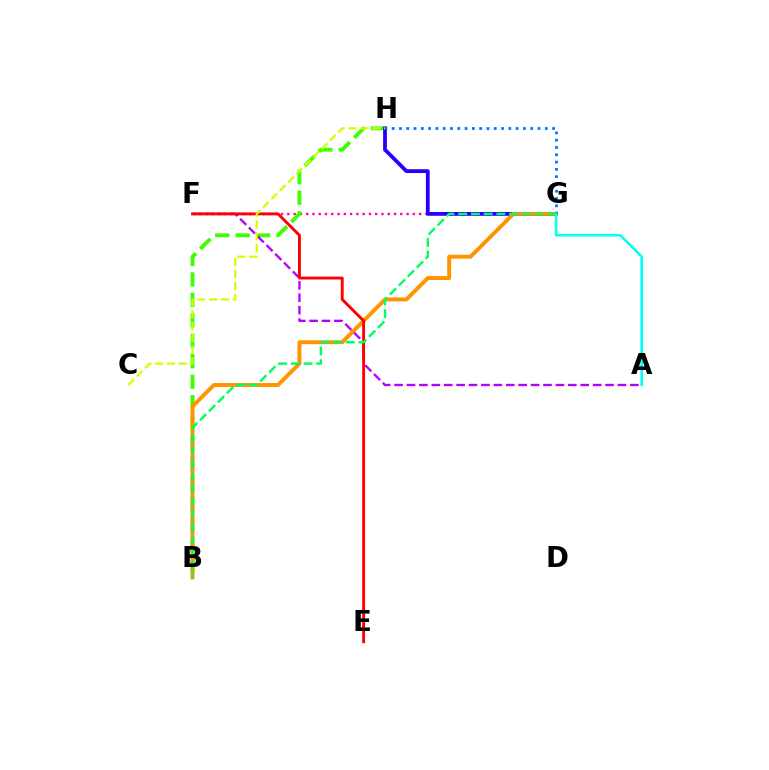{('F', 'G'): [{'color': '#ff00ac', 'line_style': 'dotted', 'thickness': 1.71}], ('B', 'H'): [{'color': '#3dff00', 'line_style': 'dashed', 'thickness': 2.78}], ('G', 'H'): [{'color': '#2500ff', 'line_style': 'solid', 'thickness': 2.73}, {'color': '#0074ff', 'line_style': 'dotted', 'thickness': 1.98}], ('B', 'G'): [{'color': '#ff9400', 'line_style': 'solid', 'thickness': 2.82}, {'color': '#00ff5c', 'line_style': 'dashed', 'thickness': 1.73}], ('A', 'F'): [{'color': '#b900ff', 'line_style': 'dashed', 'thickness': 1.69}], ('A', 'G'): [{'color': '#00fff6', 'line_style': 'solid', 'thickness': 1.85}], ('E', 'F'): [{'color': '#ff0000', 'line_style': 'solid', 'thickness': 2.08}], ('C', 'H'): [{'color': '#d1ff00', 'line_style': 'dashed', 'thickness': 1.61}]}